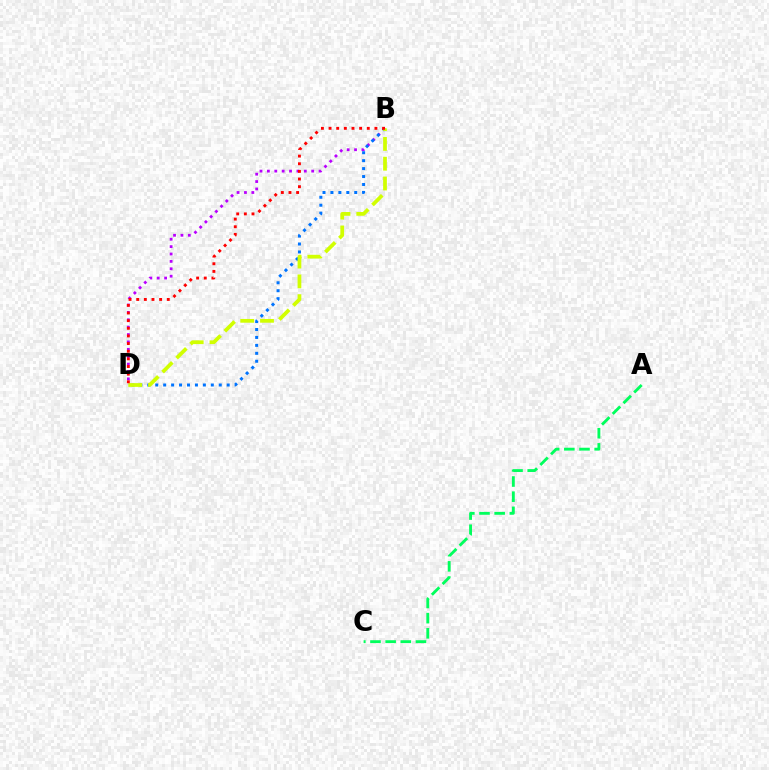{('B', 'D'): [{'color': '#b900ff', 'line_style': 'dotted', 'thickness': 2.01}, {'color': '#0074ff', 'line_style': 'dotted', 'thickness': 2.16}, {'color': '#d1ff00', 'line_style': 'dashed', 'thickness': 2.69}, {'color': '#ff0000', 'line_style': 'dotted', 'thickness': 2.08}], ('A', 'C'): [{'color': '#00ff5c', 'line_style': 'dashed', 'thickness': 2.06}]}